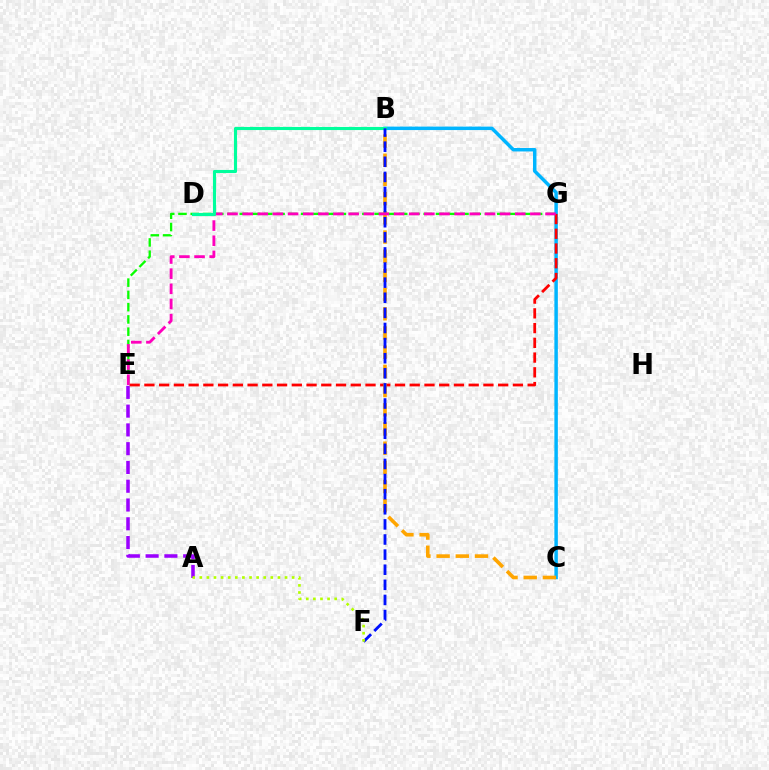{('B', 'C'): [{'color': '#00b5ff', 'line_style': 'solid', 'thickness': 2.49}, {'color': '#ffa500', 'line_style': 'dashed', 'thickness': 2.61}], ('E', 'G'): [{'color': '#ff0000', 'line_style': 'dashed', 'thickness': 2.0}, {'color': '#08ff00', 'line_style': 'dashed', 'thickness': 1.67}, {'color': '#ff00bd', 'line_style': 'dashed', 'thickness': 2.06}], ('A', 'E'): [{'color': '#9b00ff', 'line_style': 'dashed', 'thickness': 2.55}], ('B', 'D'): [{'color': '#00ff9d', 'line_style': 'solid', 'thickness': 2.24}], ('B', 'F'): [{'color': '#0010ff', 'line_style': 'dashed', 'thickness': 2.05}], ('A', 'F'): [{'color': '#b3ff00', 'line_style': 'dotted', 'thickness': 1.93}]}